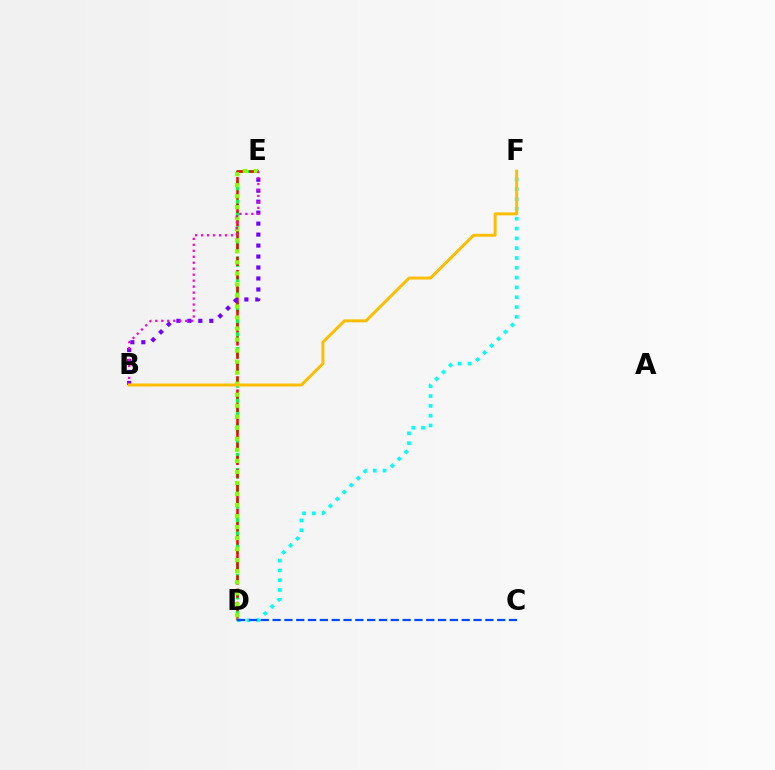{('D', 'E'): [{'color': '#00ff39', 'line_style': 'dashed', 'thickness': 2.05}, {'color': '#ff0000', 'line_style': 'dashed', 'thickness': 1.8}, {'color': '#84ff00', 'line_style': 'dotted', 'thickness': 3.0}], ('B', 'E'): [{'color': '#7200ff', 'line_style': 'dotted', 'thickness': 2.98}, {'color': '#ff00cf', 'line_style': 'dotted', 'thickness': 1.62}], ('D', 'F'): [{'color': '#00fff6', 'line_style': 'dotted', 'thickness': 2.67}], ('B', 'F'): [{'color': '#ffbd00', 'line_style': 'solid', 'thickness': 2.13}], ('C', 'D'): [{'color': '#004bff', 'line_style': 'dashed', 'thickness': 1.61}]}